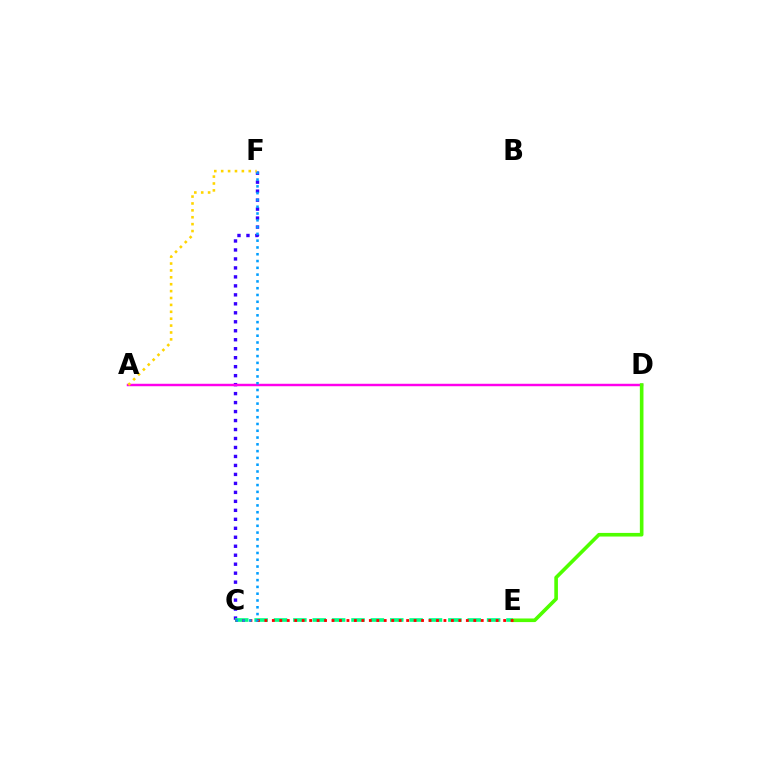{('C', 'F'): [{'color': '#3700ff', 'line_style': 'dotted', 'thickness': 2.44}, {'color': '#009eff', 'line_style': 'dotted', 'thickness': 1.84}], ('A', 'D'): [{'color': '#ff00ed', 'line_style': 'solid', 'thickness': 1.77}], ('C', 'E'): [{'color': '#00ff86', 'line_style': 'dashed', 'thickness': 2.63}, {'color': '#ff0000', 'line_style': 'dotted', 'thickness': 2.03}], ('D', 'E'): [{'color': '#4fff00', 'line_style': 'solid', 'thickness': 2.61}], ('A', 'F'): [{'color': '#ffd500', 'line_style': 'dotted', 'thickness': 1.87}]}